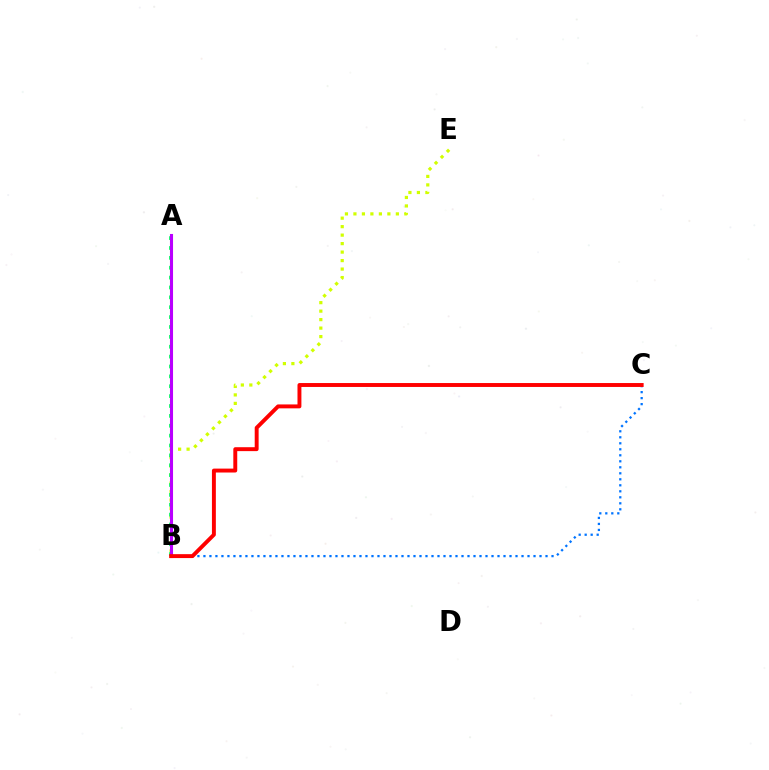{('B', 'E'): [{'color': '#d1ff00', 'line_style': 'dotted', 'thickness': 2.31}], ('A', 'B'): [{'color': '#00ff5c', 'line_style': 'dotted', 'thickness': 2.68}, {'color': '#b900ff', 'line_style': 'solid', 'thickness': 2.21}], ('B', 'C'): [{'color': '#0074ff', 'line_style': 'dotted', 'thickness': 1.63}, {'color': '#ff0000', 'line_style': 'solid', 'thickness': 2.82}]}